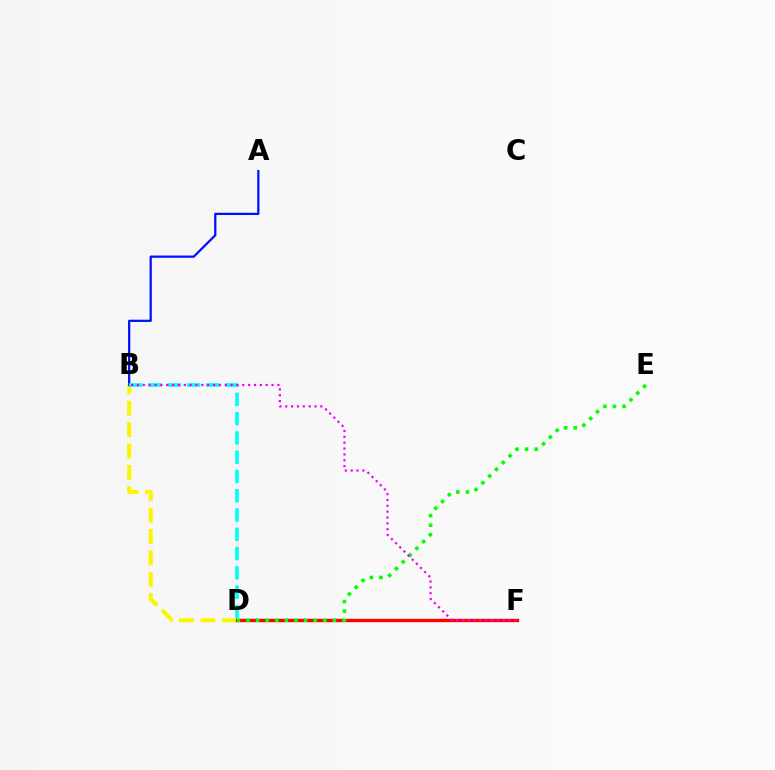{('B', 'D'): [{'color': '#fcf500', 'line_style': 'dashed', 'thickness': 2.91}, {'color': '#00fff6', 'line_style': 'dashed', 'thickness': 2.62}], ('A', 'B'): [{'color': '#0010ff', 'line_style': 'solid', 'thickness': 1.62}], ('D', 'F'): [{'color': '#ff0000', 'line_style': 'solid', 'thickness': 2.43}], ('D', 'E'): [{'color': '#08ff00', 'line_style': 'dotted', 'thickness': 2.61}], ('B', 'F'): [{'color': '#ee00ff', 'line_style': 'dotted', 'thickness': 1.59}]}